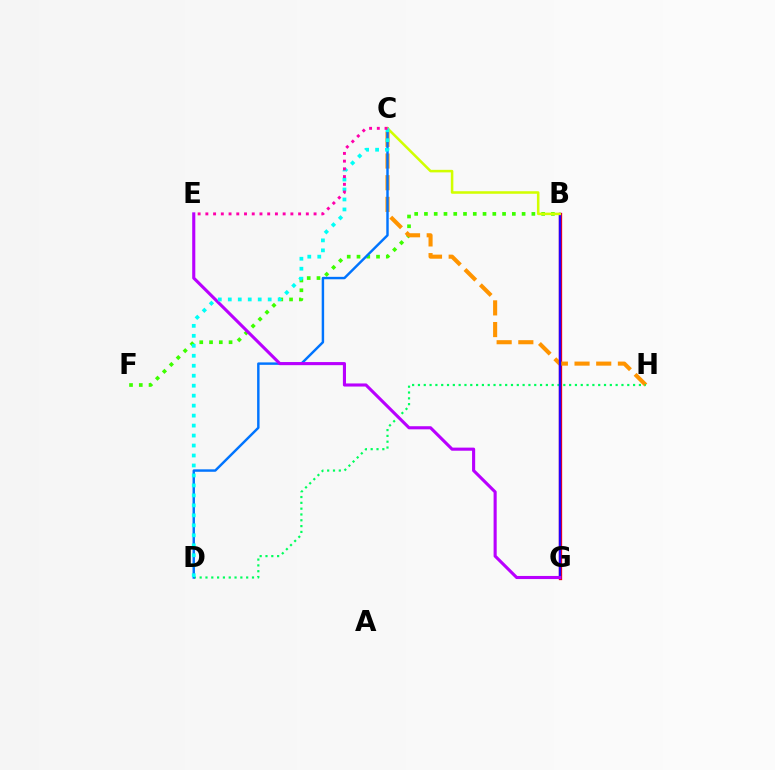{('B', 'F'): [{'color': '#3dff00', 'line_style': 'dotted', 'thickness': 2.65}], ('B', 'G'): [{'color': '#ff0000', 'line_style': 'solid', 'thickness': 2.37}, {'color': '#2500ff', 'line_style': 'solid', 'thickness': 1.73}], ('C', 'H'): [{'color': '#ff9400', 'line_style': 'dashed', 'thickness': 2.94}], ('D', 'H'): [{'color': '#00ff5c', 'line_style': 'dotted', 'thickness': 1.58}], ('C', 'D'): [{'color': '#0074ff', 'line_style': 'solid', 'thickness': 1.76}, {'color': '#00fff6', 'line_style': 'dotted', 'thickness': 2.71}], ('E', 'G'): [{'color': '#b900ff', 'line_style': 'solid', 'thickness': 2.23}], ('B', 'C'): [{'color': '#d1ff00', 'line_style': 'solid', 'thickness': 1.83}], ('C', 'E'): [{'color': '#ff00ac', 'line_style': 'dotted', 'thickness': 2.1}]}